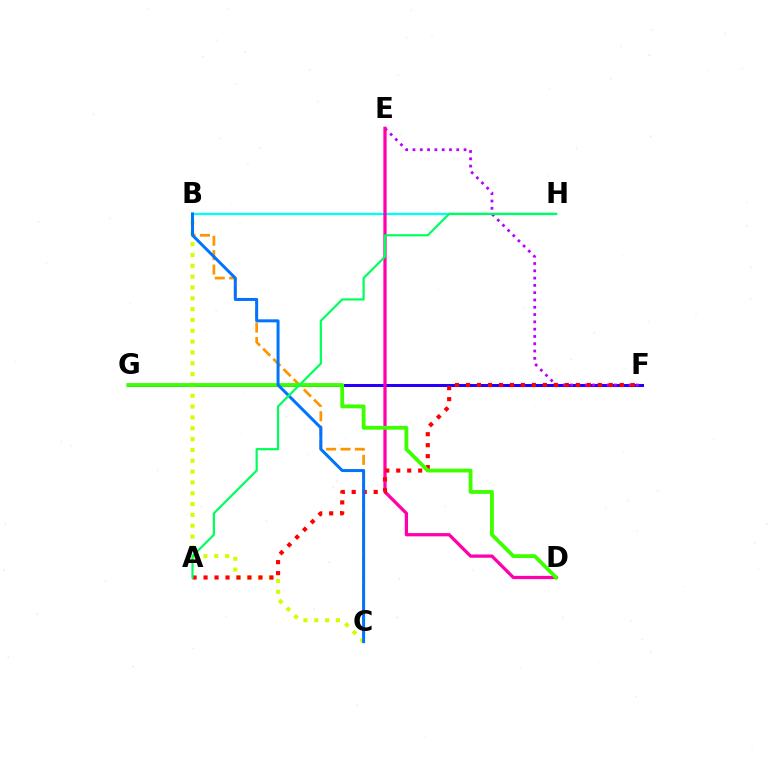{('F', 'G'): [{'color': '#2500ff', 'line_style': 'solid', 'thickness': 2.18}], ('B', 'C'): [{'color': '#d1ff00', 'line_style': 'dotted', 'thickness': 2.94}, {'color': '#ff9400', 'line_style': 'dashed', 'thickness': 1.96}, {'color': '#0074ff', 'line_style': 'solid', 'thickness': 2.15}], ('B', 'H'): [{'color': '#00fff6', 'line_style': 'solid', 'thickness': 1.63}], ('E', 'F'): [{'color': '#b900ff', 'line_style': 'dotted', 'thickness': 1.98}], ('D', 'E'): [{'color': '#ff00ac', 'line_style': 'solid', 'thickness': 2.35}], ('A', 'F'): [{'color': '#ff0000', 'line_style': 'dotted', 'thickness': 2.98}], ('D', 'G'): [{'color': '#3dff00', 'line_style': 'solid', 'thickness': 2.74}], ('A', 'H'): [{'color': '#00ff5c', 'line_style': 'solid', 'thickness': 1.59}]}